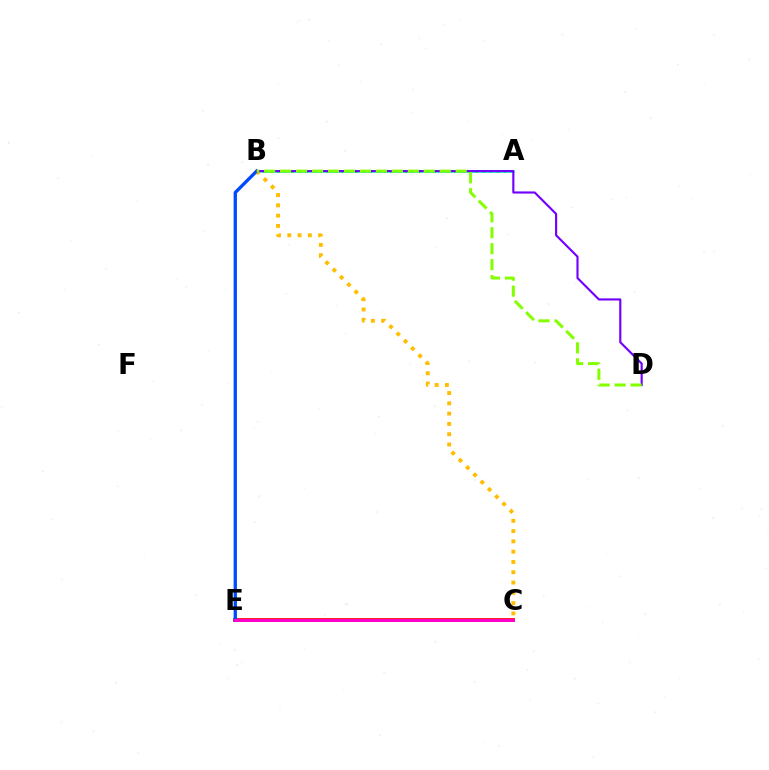{('A', 'B'): [{'color': '#00fff6', 'line_style': 'solid', 'thickness': 1.82}, {'color': '#00ff39', 'line_style': 'dotted', 'thickness': 1.92}], ('C', 'E'): [{'color': '#ff0000', 'line_style': 'solid', 'thickness': 2.68}, {'color': '#ff00cf', 'line_style': 'solid', 'thickness': 2.1}], ('B', 'C'): [{'color': '#ffbd00', 'line_style': 'dotted', 'thickness': 2.8}], ('B', 'E'): [{'color': '#004bff', 'line_style': 'solid', 'thickness': 2.39}], ('B', 'D'): [{'color': '#7200ff', 'line_style': 'solid', 'thickness': 1.54}, {'color': '#84ff00', 'line_style': 'dashed', 'thickness': 2.17}]}